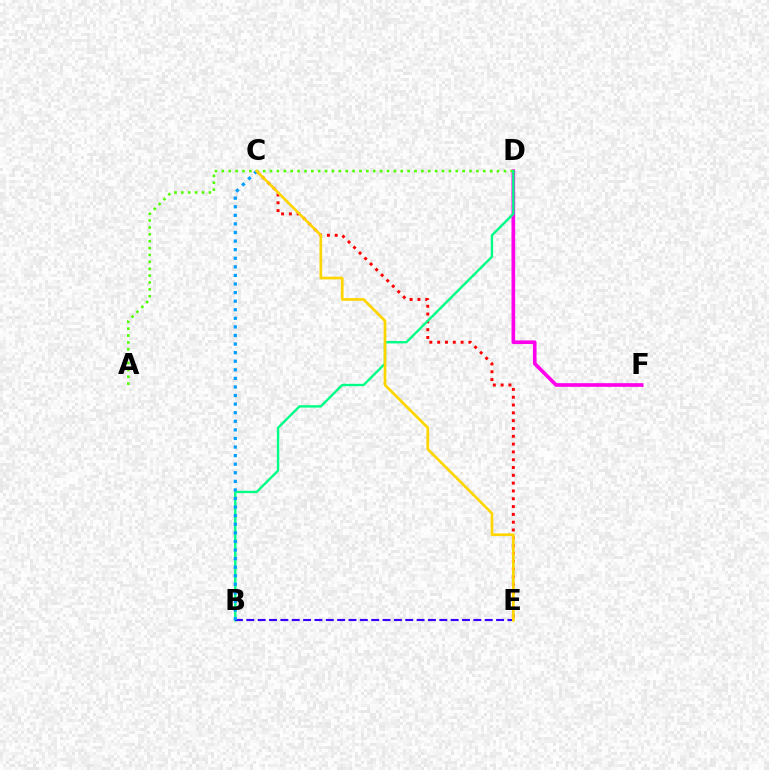{('C', 'E'): [{'color': '#ff0000', 'line_style': 'dotted', 'thickness': 2.12}, {'color': '#ffd500', 'line_style': 'solid', 'thickness': 1.93}], ('D', 'F'): [{'color': '#ff00ed', 'line_style': 'solid', 'thickness': 2.63}], ('A', 'D'): [{'color': '#4fff00', 'line_style': 'dotted', 'thickness': 1.87}], ('B', 'D'): [{'color': '#00ff86', 'line_style': 'solid', 'thickness': 1.72}], ('B', 'E'): [{'color': '#3700ff', 'line_style': 'dashed', 'thickness': 1.54}], ('B', 'C'): [{'color': '#009eff', 'line_style': 'dotted', 'thickness': 2.33}]}